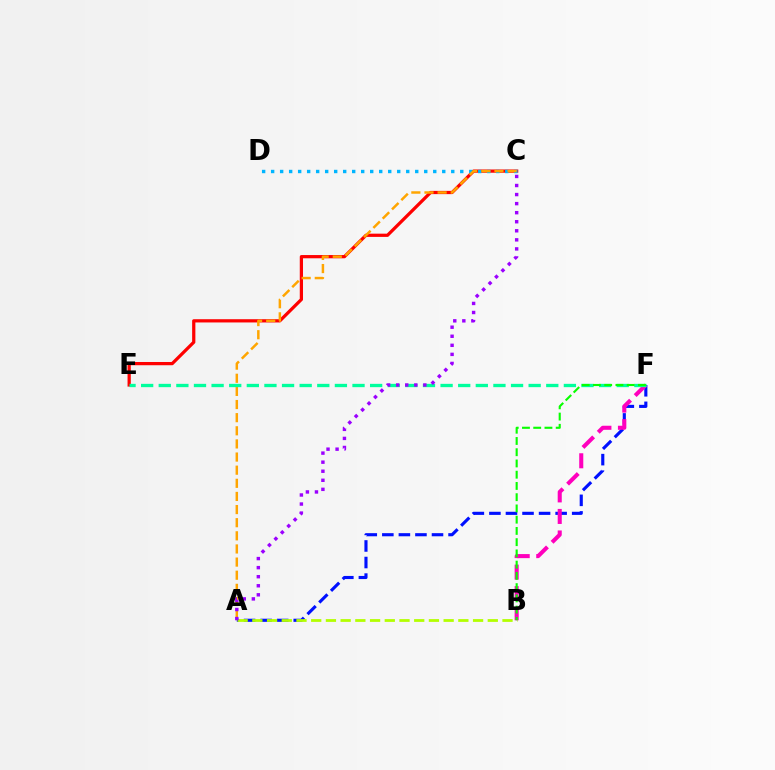{('A', 'F'): [{'color': '#0010ff', 'line_style': 'dashed', 'thickness': 2.25}], ('A', 'B'): [{'color': '#b3ff00', 'line_style': 'dashed', 'thickness': 2.0}], ('C', 'E'): [{'color': '#ff0000', 'line_style': 'solid', 'thickness': 2.33}], ('C', 'D'): [{'color': '#00b5ff', 'line_style': 'dotted', 'thickness': 2.45}], ('B', 'F'): [{'color': '#ff00bd', 'line_style': 'dashed', 'thickness': 2.93}, {'color': '#08ff00', 'line_style': 'dashed', 'thickness': 1.53}], ('A', 'C'): [{'color': '#ffa500', 'line_style': 'dashed', 'thickness': 1.78}, {'color': '#9b00ff', 'line_style': 'dotted', 'thickness': 2.46}], ('E', 'F'): [{'color': '#00ff9d', 'line_style': 'dashed', 'thickness': 2.39}]}